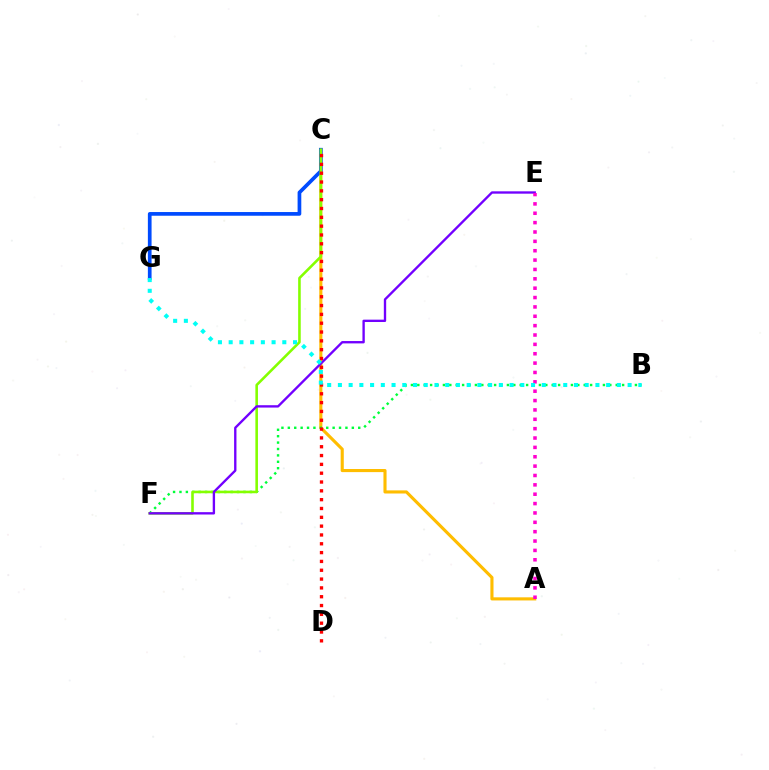{('A', 'C'): [{'color': '#ffbd00', 'line_style': 'solid', 'thickness': 2.24}], ('B', 'F'): [{'color': '#00ff39', 'line_style': 'dotted', 'thickness': 1.74}], ('C', 'G'): [{'color': '#004bff', 'line_style': 'solid', 'thickness': 2.66}], ('C', 'F'): [{'color': '#84ff00', 'line_style': 'solid', 'thickness': 1.87}], ('C', 'D'): [{'color': '#ff0000', 'line_style': 'dotted', 'thickness': 2.4}], ('E', 'F'): [{'color': '#7200ff', 'line_style': 'solid', 'thickness': 1.69}], ('A', 'E'): [{'color': '#ff00cf', 'line_style': 'dotted', 'thickness': 2.54}], ('B', 'G'): [{'color': '#00fff6', 'line_style': 'dotted', 'thickness': 2.92}]}